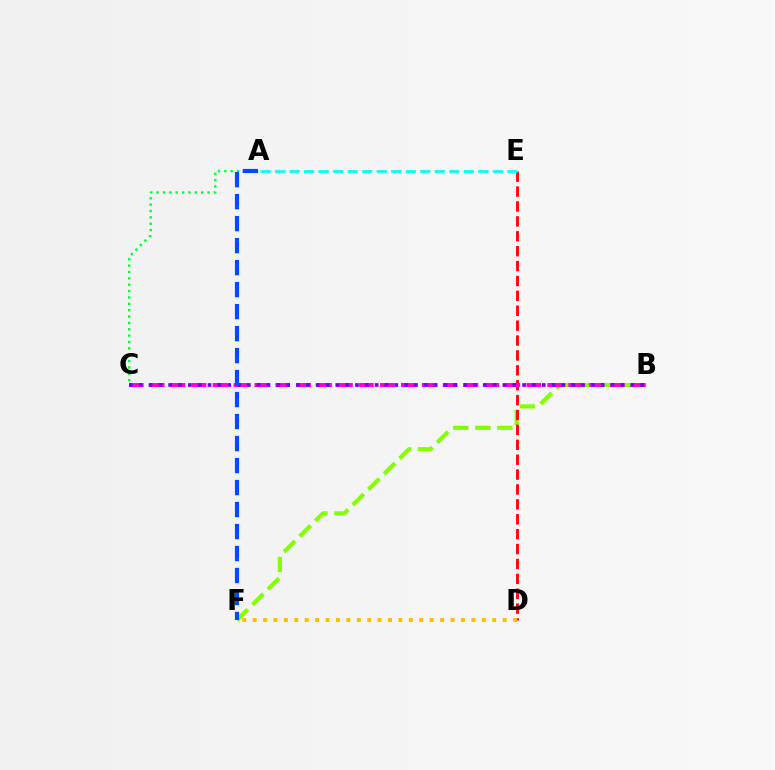{('B', 'F'): [{'color': '#84ff00', 'line_style': 'dashed', 'thickness': 2.99}], ('A', 'C'): [{'color': '#00ff39', 'line_style': 'dotted', 'thickness': 1.73}], ('D', 'E'): [{'color': '#ff0000', 'line_style': 'dashed', 'thickness': 2.02}], ('A', 'E'): [{'color': '#00fff6', 'line_style': 'dashed', 'thickness': 1.97}], ('B', 'C'): [{'color': '#ff00cf', 'line_style': 'dashed', 'thickness': 2.84}, {'color': '#7200ff', 'line_style': 'dotted', 'thickness': 2.67}], ('D', 'F'): [{'color': '#ffbd00', 'line_style': 'dotted', 'thickness': 2.83}], ('A', 'F'): [{'color': '#004bff', 'line_style': 'dashed', 'thickness': 2.99}]}